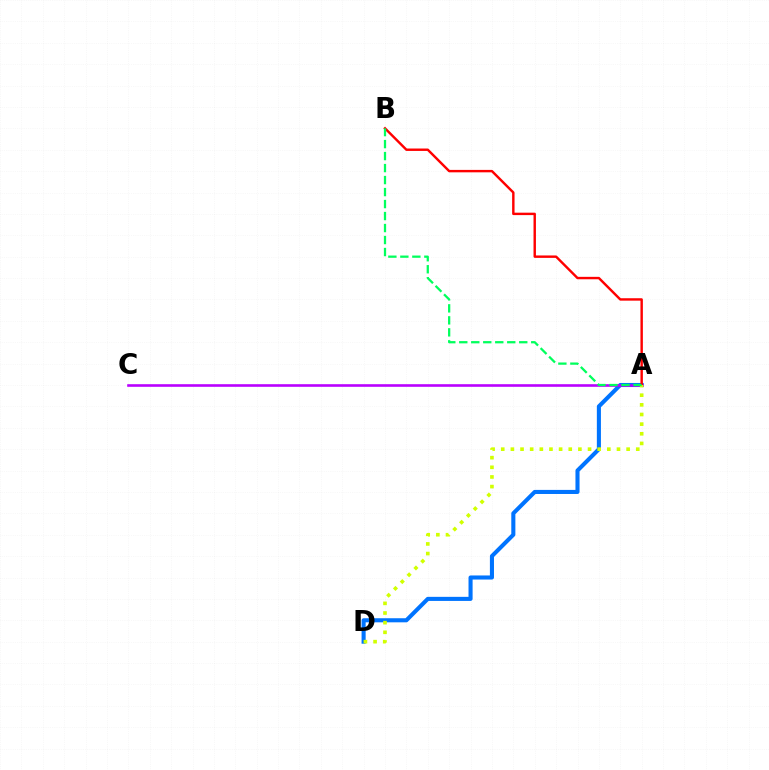{('A', 'D'): [{'color': '#0074ff', 'line_style': 'solid', 'thickness': 2.94}, {'color': '#d1ff00', 'line_style': 'dotted', 'thickness': 2.62}], ('A', 'C'): [{'color': '#b900ff', 'line_style': 'solid', 'thickness': 1.88}], ('A', 'B'): [{'color': '#ff0000', 'line_style': 'solid', 'thickness': 1.75}, {'color': '#00ff5c', 'line_style': 'dashed', 'thickness': 1.63}]}